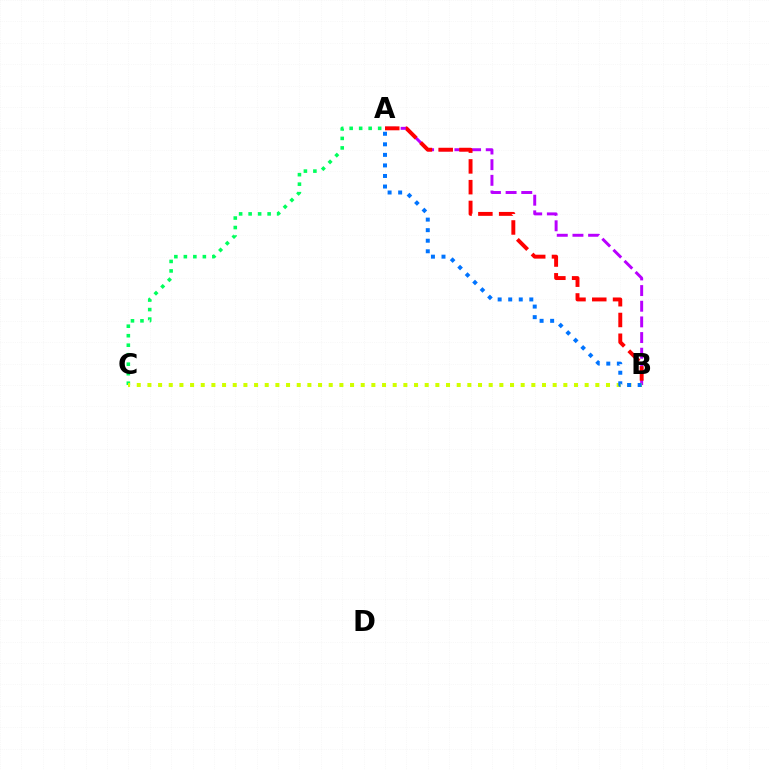{('A', 'B'): [{'color': '#b900ff', 'line_style': 'dashed', 'thickness': 2.13}, {'color': '#ff0000', 'line_style': 'dashed', 'thickness': 2.82}, {'color': '#0074ff', 'line_style': 'dotted', 'thickness': 2.87}], ('A', 'C'): [{'color': '#00ff5c', 'line_style': 'dotted', 'thickness': 2.58}], ('B', 'C'): [{'color': '#d1ff00', 'line_style': 'dotted', 'thickness': 2.9}]}